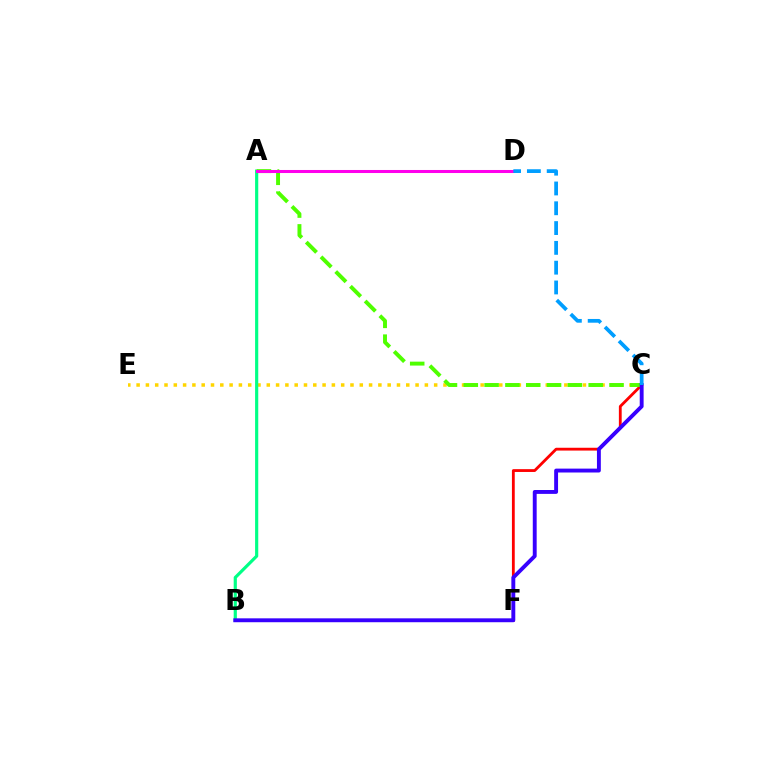{('C', 'E'): [{'color': '#ffd500', 'line_style': 'dotted', 'thickness': 2.53}], ('A', 'B'): [{'color': '#00ff86', 'line_style': 'solid', 'thickness': 2.28}], ('C', 'F'): [{'color': '#ff0000', 'line_style': 'solid', 'thickness': 2.03}], ('A', 'C'): [{'color': '#4fff00', 'line_style': 'dashed', 'thickness': 2.83}], ('A', 'D'): [{'color': '#ff00ed', 'line_style': 'solid', 'thickness': 2.19}], ('B', 'C'): [{'color': '#3700ff', 'line_style': 'solid', 'thickness': 2.8}], ('C', 'D'): [{'color': '#009eff', 'line_style': 'dashed', 'thickness': 2.69}]}